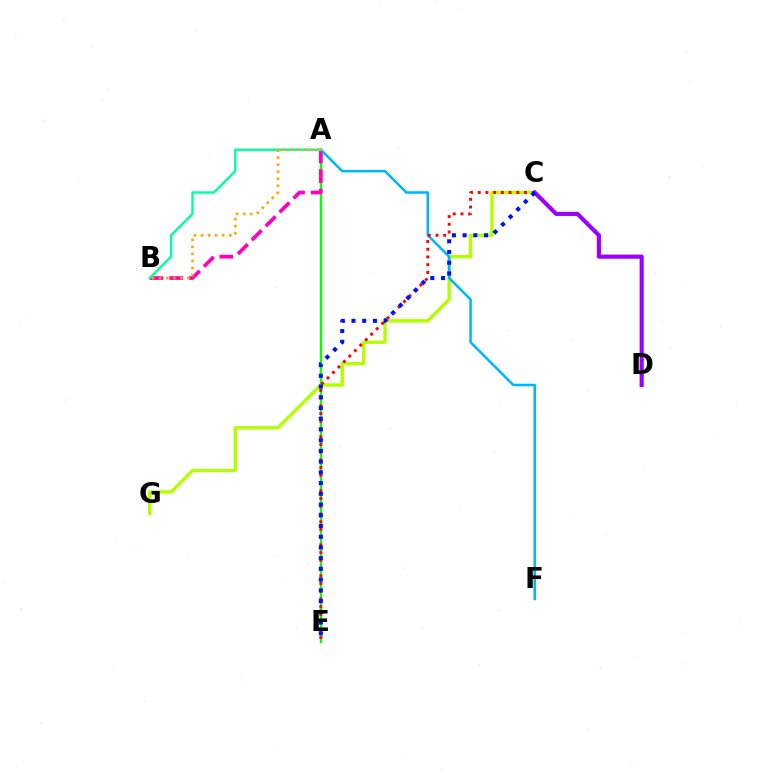{('C', 'G'): [{'color': '#b3ff00', 'line_style': 'solid', 'thickness': 2.44}], ('A', 'E'): [{'color': '#08ff00', 'line_style': 'solid', 'thickness': 1.71}], ('A', 'B'): [{'color': '#ff00bd', 'line_style': 'dashed', 'thickness': 2.67}, {'color': '#00ff9d', 'line_style': 'solid', 'thickness': 1.71}, {'color': '#ffa500', 'line_style': 'dotted', 'thickness': 1.92}], ('A', 'F'): [{'color': '#00b5ff', 'line_style': 'solid', 'thickness': 1.82}], ('C', 'E'): [{'color': '#ff0000', 'line_style': 'dotted', 'thickness': 2.1}, {'color': '#0010ff', 'line_style': 'dotted', 'thickness': 2.91}], ('C', 'D'): [{'color': '#9b00ff', 'line_style': 'solid', 'thickness': 2.97}]}